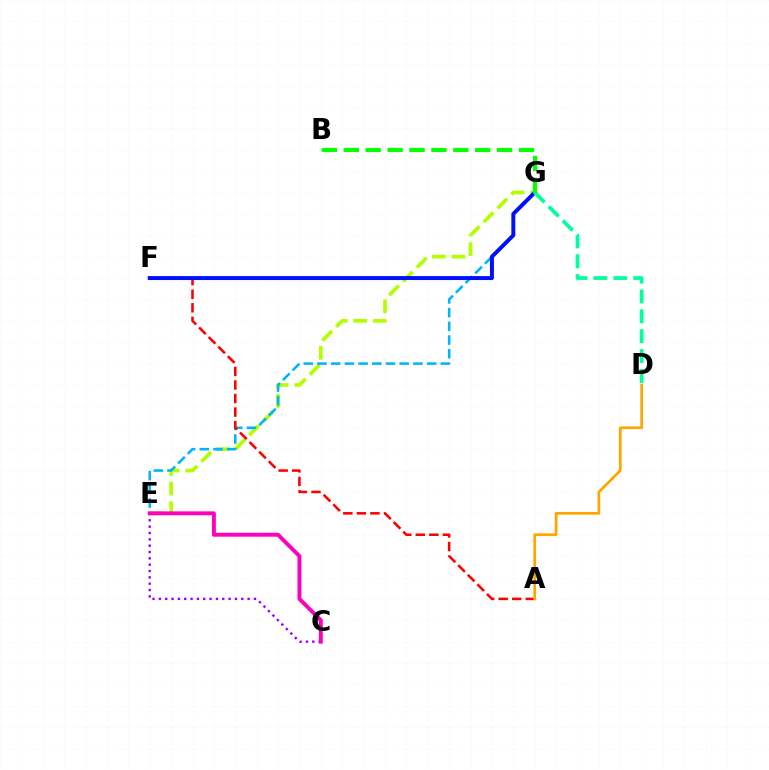{('E', 'G'): [{'color': '#b3ff00', 'line_style': 'dashed', 'thickness': 2.67}, {'color': '#00b5ff', 'line_style': 'dashed', 'thickness': 1.86}], ('A', 'F'): [{'color': '#ff0000', 'line_style': 'dashed', 'thickness': 1.84}], ('C', 'E'): [{'color': '#9b00ff', 'line_style': 'dotted', 'thickness': 1.72}, {'color': '#ff00bd', 'line_style': 'solid', 'thickness': 2.82}], ('F', 'G'): [{'color': '#0010ff', 'line_style': 'solid', 'thickness': 2.86}], ('D', 'G'): [{'color': '#00ff9d', 'line_style': 'dashed', 'thickness': 2.7}], ('B', 'G'): [{'color': '#08ff00', 'line_style': 'dashed', 'thickness': 2.98}], ('A', 'D'): [{'color': '#ffa500', 'line_style': 'solid', 'thickness': 1.95}]}